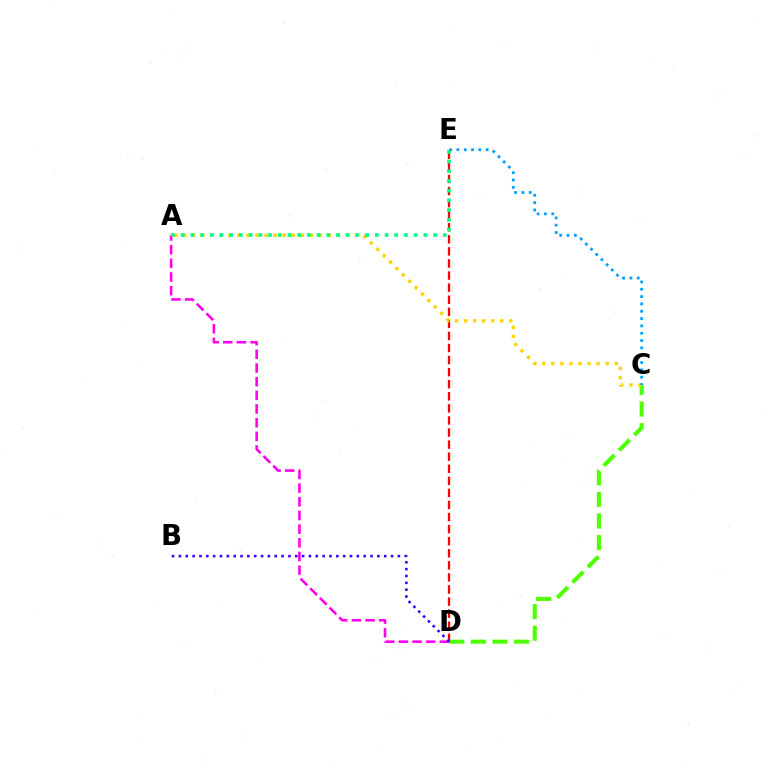{('A', 'D'): [{'color': '#ff00ed', 'line_style': 'dashed', 'thickness': 1.86}], ('C', 'D'): [{'color': '#4fff00', 'line_style': 'dashed', 'thickness': 2.94}], ('D', 'E'): [{'color': '#ff0000', 'line_style': 'dashed', 'thickness': 1.64}], ('A', 'C'): [{'color': '#ffd500', 'line_style': 'dotted', 'thickness': 2.46}], ('B', 'D'): [{'color': '#3700ff', 'line_style': 'dotted', 'thickness': 1.86}], ('A', 'E'): [{'color': '#00ff86', 'line_style': 'dotted', 'thickness': 2.64}], ('C', 'E'): [{'color': '#009eff', 'line_style': 'dotted', 'thickness': 1.99}]}